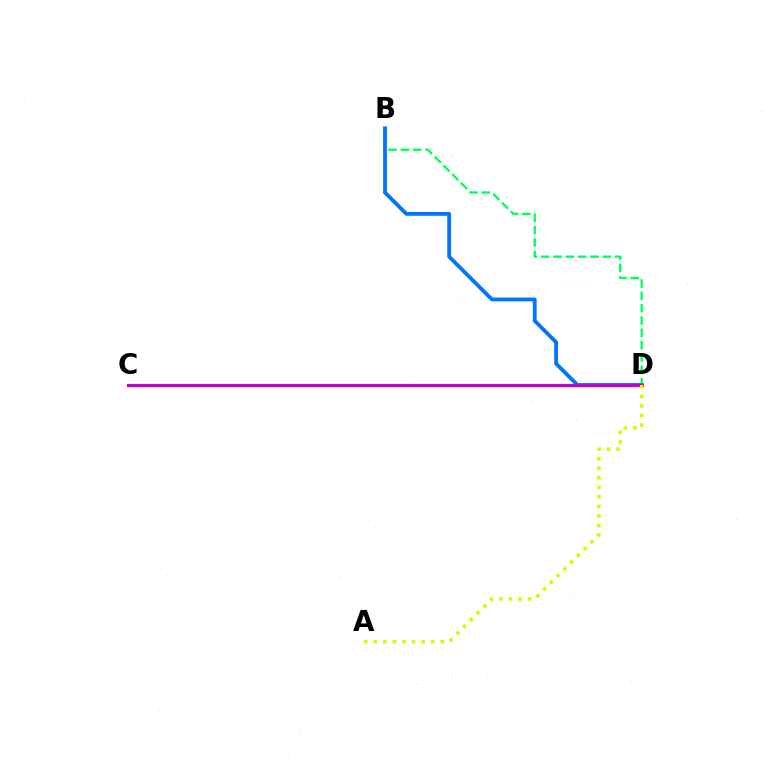{('B', 'D'): [{'color': '#00ff5c', 'line_style': 'dashed', 'thickness': 1.68}, {'color': '#0074ff', 'line_style': 'solid', 'thickness': 2.75}], ('C', 'D'): [{'color': '#ff0000', 'line_style': 'solid', 'thickness': 2.32}, {'color': '#b900ff', 'line_style': 'solid', 'thickness': 1.81}], ('A', 'D'): [{'color': '#d1ff00', 'line_style': 'dotted', 'thickness': 2.6}]}